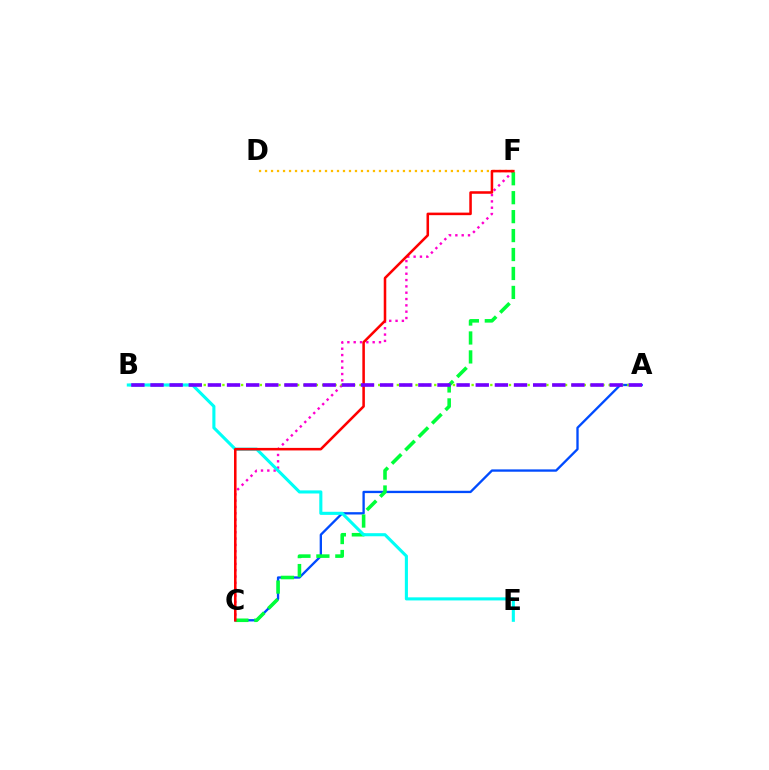{('C', 'F'): [{'color': '#ff00cf', 'line_style': 'dotted', 'thickness': 1.72}, {'color': '#00ff39', 'line_style': 'dashed', 'thickness': 2.57}, {'color': '#ff0000', 'line_style': 'solid', 'thickness': 1.83}], ('D', 'F'): [{'color': '#ffbd00', 'line_style': 'dotted', 'thickness': 1.63}], ('A', 'C'): [{'color': '#004bff', 'line_style': 'solid', 'thickness': 1.68}], ('A', 'B'): [{'color': '#84ff00', 'line_style': 'dotted', 'thickness': 1.69}, {'color': '#7200ff', 'line_style': 'dashed', 'thickness': 2.6}], ('B', 'E'): [{'color': '#00fff6', 'line_style': 'solid', 'thickness': 2.23}]}